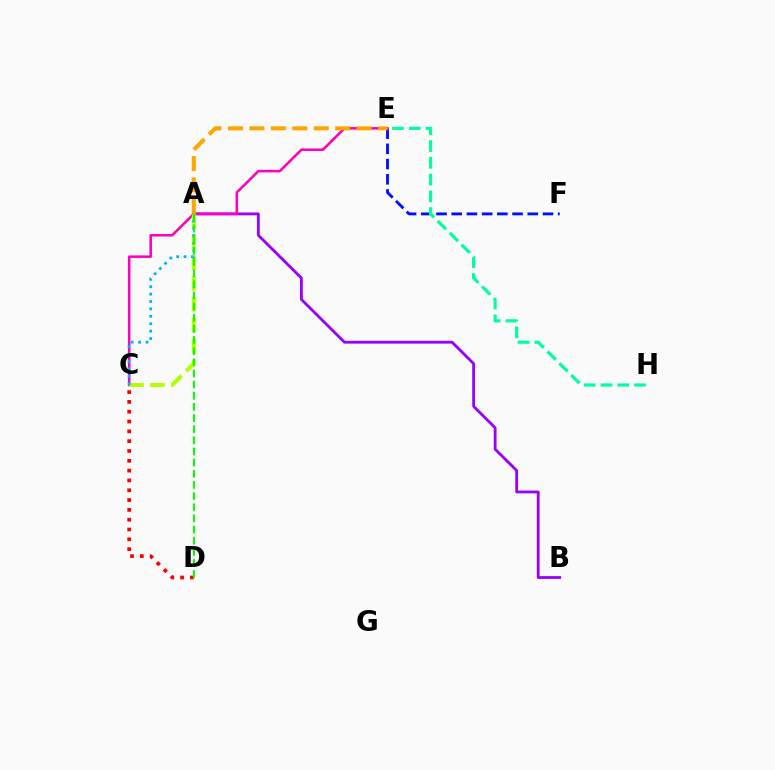{('C', 'D'): [{'color': '#ff0000', 'line_style': 'dotted', 'thickness': 2.67}], ('E', 'F'): [{'color': '#0010ff', 'line_style': 'dashed', 'thickness': 2.07}], ('A', 'B'): [{'color': '#9b00ff', 'line_style': 'solid', 'thickness': 2.02}], ('C', 'E'): [{'color': '#ff00bd', 'line_style': 'solid', 'thickness': 1.83}], ('E', 'H'): [{'color': '#00ff9d', 'line_style': 'dashed', 'thickness': 2.28}], ('A', 'C'): [{'color': '#b3ff00', 'line_style': 'dashed', 'thickness': 2.84}, {'color': '#00b5ff', 'line_style': 'dotted', 'thickness': 2.01}], ('A', 'E'): [{'color': '#ffa500', 'line_style': 'dashed', 'thickness': 2.91}], ('A', 'D'): [{'color': '#08ff00', 'line_style': 'dashed', 'thickness': 1.51}]}